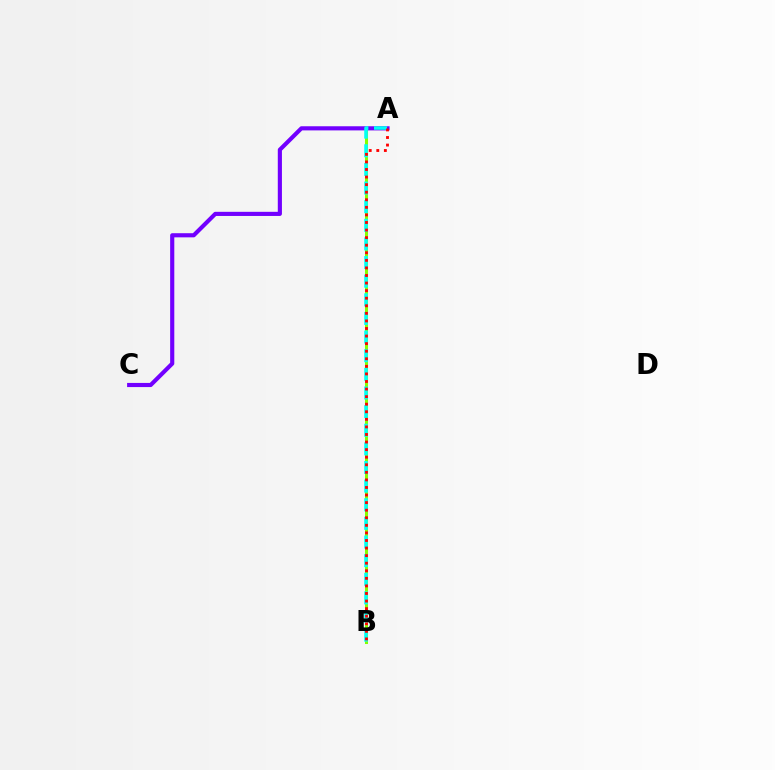{('A', 'B'): [{'color': '#84ff00', 'line_style': 'solid', 'thickness': 2.19}, {'color': '#00fff6', 'line_style': 'dashed', 'thickness': 2.53}, {'color': '#ff0000', 'line_style': 'dotted', 'thickness': 2.06}], ('A', 'C'): [{'color': '#7200ff', 'line_style': 'solid', 'thickness': 2.98}]}